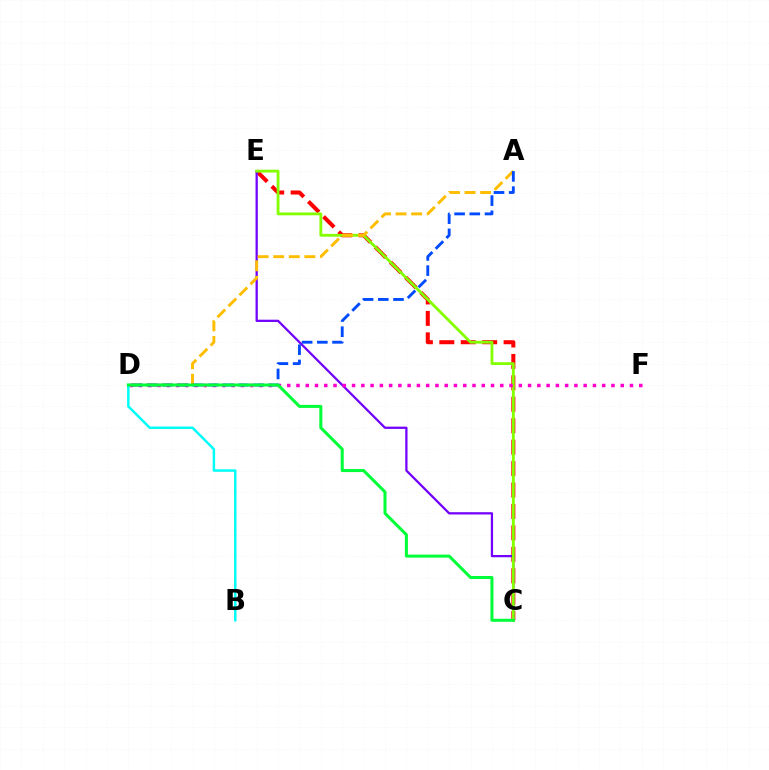{('C', 'E'): [{'color': '#ff0000', 'line_style': 'dashed', 'thickness': 2.91}, {'color': '#7200ff', 'line_style': 'solid', 'thickness': 1.63}, {'color': '#84ff00', 'line_style': 'solid', 'thickness': 2.03}], ('A', 'D'): [{'color': '#ffbd00', 'line_style': 'dashed', 'thickness': 2.11}, {'color': '#004bff', 'line_style': 'dashed', 'thickness': 2.07}], ('D', 'F'): [{'color': '#ff00cf', 'line_style': 'dotted', 'thickness': 2.52}], ('B', 'D'): [{'color': '#00fff6', 'line_style': 'solid', 'thickness': 1.8}], ('C', 'D'): [{'color': '#00ff39', 'line_style': 'solid', 'thickness': 2.18}]}